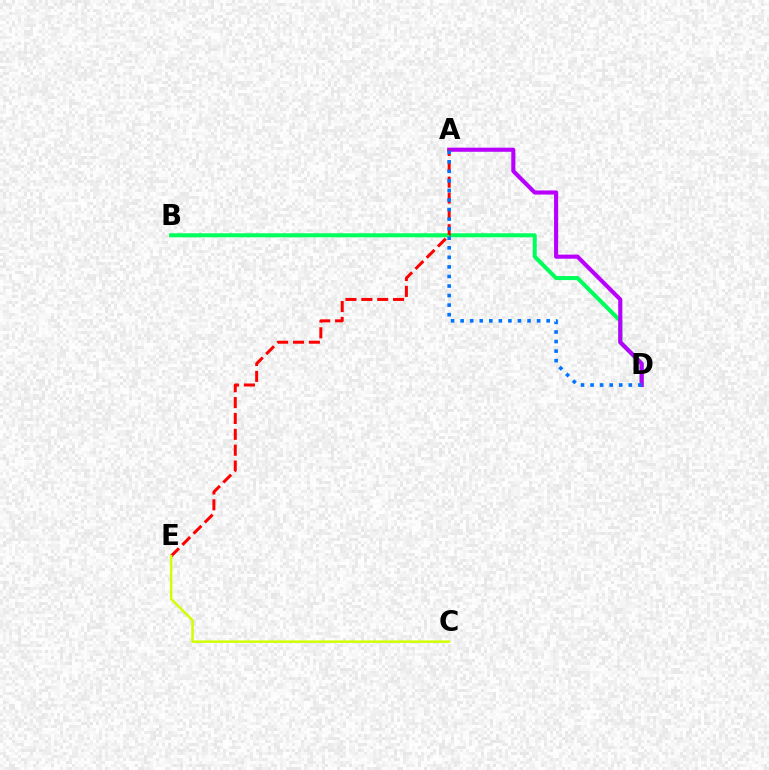{('B', 'D'): [{'color': '#00ff5c', 'line_style': 'solid', 'thickness': 2.91}], ('A', 'D'): [{'color': '#b900ff', 'line_style': 'solid', 'thickness': 2.96}, {'color': '#0074ff', 'line_style': 'dotted', 'thickness': 2.6}], ('A', 'E'): [{'color': '#ff0000', 'line_style': 'dashed', 'thickness': 2.16}], ('C', 'E'): [{'color': '#d1ff00', 'line_style': 'solid', 'thickness': 1.78}]}